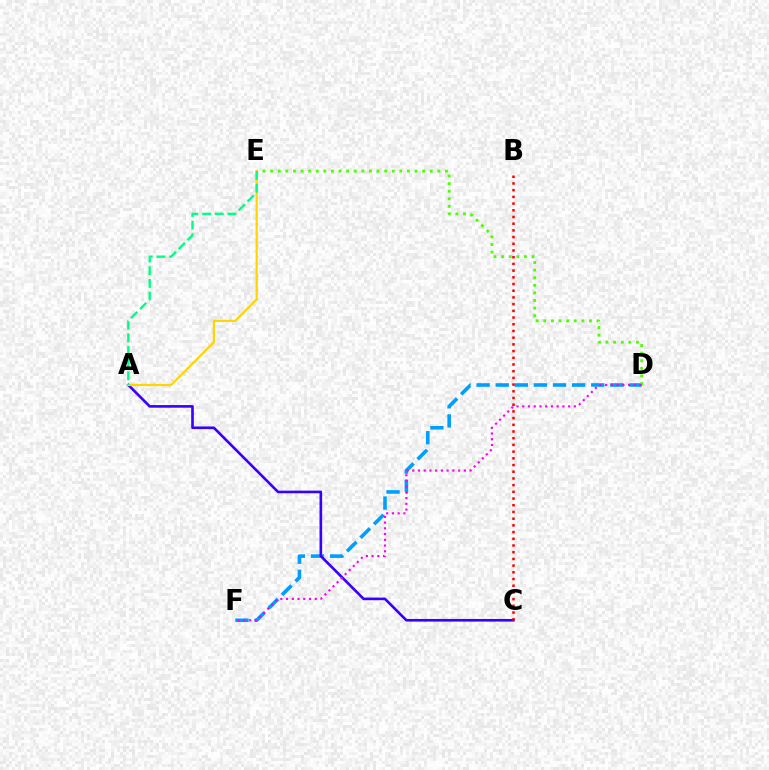{('D', 'F'): [{'color': '#009eff', 'line_style': 'dashed', 'thickness': 2.6}, {'color': '#ff00ed', 'line_style': 'dotted', 'thickness': 1.56}], ('D', 'E'): [{'color': '#4fff00', 'line_style': 'dotted', 'thickness': 2.06}], ('A', 'C'): [{'color': '#3700ff', 'line_style': 'solid', 'thickness': 1.89}], ('A', 'E'): [{'color': '#ffd500', 'line_style': 'solid', 'thickness': 1.58}, {'color': '#00ff86', 'line_style': 'dashed', 'thickness': 1.72}], ('B', 'C'): [{'color': '#ff0000', 'line_style': 'dotted', 'thickness': 1.82}]}